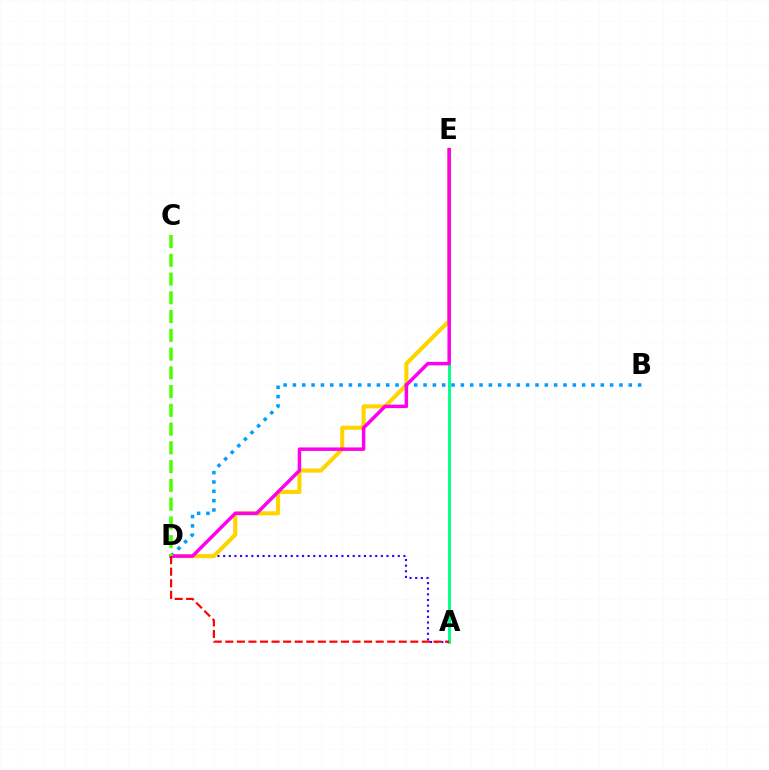{('A', 'D'): [{'color': '#3700ff', 'line_style': 'dotted', 'thickness': 1.53}, {'color': '#ff0000', 'line_style': 'dashed', 'thickness': 1.57}], ('D', 'E'): [{'color': '#ffd500', 'line_style': 'solid', 'thickness': 2.94}, {'color': '#ff00ed', 'line_style': 'solid', 'thickness': 2.5}], ('A', 'E'): [{'color': '#00ff86', 'line_style': 'solid', 'thickness': 2.08}], ('B', 'D'): [{'color': '#009eff', 'line_style': 'dotted', 'thickness': 2.53}], ('C', 'D'): [{'color': '#4fff00', 'line_style': 'dashed', 'thickness': 2.55}]}